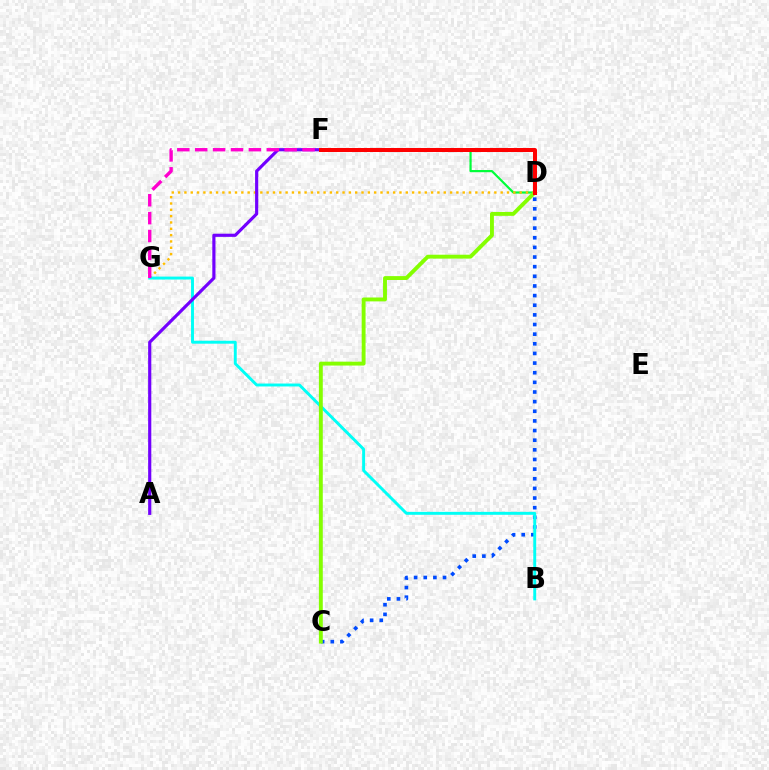{('D', 'F'): [{'color': '#00ff39', 'line_style': 'solid', 'thickness': 1.58}, {'color': '#ff0000', 'line_style': 'solid', 'thickness': 2.87}], ('D', 'G'): [{'color': '#ffbd00', 'line_style': 'dotted', 'thickness': 1.72}], ('C', 'D'): [{'color': '#004bff', 'line_style': 'dotted', 'thickness': 2.62}, {'color': '#84ff00', 'line_style': 'solid', 'thickness': 2.8}], ('B', 'G'): [{'color': '#00fff6', 'line_style': 'solid', 'thickness': 2.1}], ('A', 'F'): [{'color': '#7200ff', 'line_style': 'solid', 'thickness': 2.27}], ('F', 'G'): [{'color': '#ff00cf', 'line_style': 'dashed', 'thickness': 2.43}]}